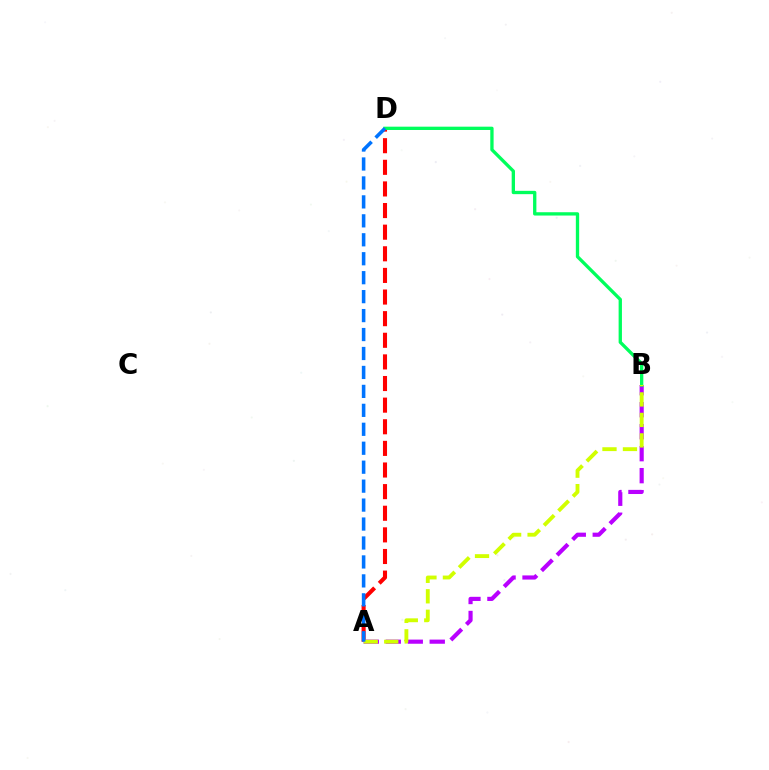{('A', 'D'): [{'color': '#ff0000', 'line_style': 'dashed', 'thickness': 2.94}, {'color': '#0074ff', 'line_style': 'dashed', 'thickness': 2.57}], ('A', 'B'): [{'color': '#b900ff', 'line_style': 'dashed', 'thickness': 2.99}, {'color': '#d1ff00', 'line_style': 'dashed', 'thickness': 2.78}], ('B', 'D'): [{'color': '#00ff5c', 'line_style': 'solid', 'thickness': 2.39}]}